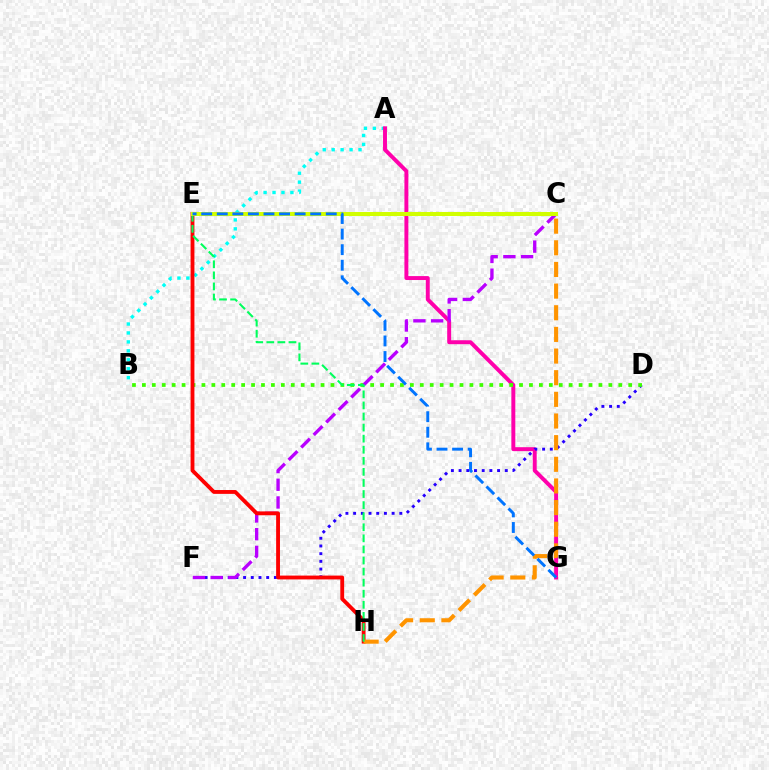{('A', 'B'): [{'color': '#00fff6', 'line_style': 'dotted', 'thickness': 2.43}], ('A', 'G'): [{'color': '#ff00ac', 'line_style': 'solid', 'thickness': 2.84}], ('D', 'F'): [{'color': '#2500ff', 'line_style': 'dotted', 'thickness': 2.09}], ('B', 'D'): [{'color': '#3dff00', 'line_style': 'dotted', 'thickness': 2.7}], ('C', 'F'): [{'color': '#b900ff', 'line_style': 'dashed', 'thickness': 2.4}], ('E', 'H'): [{'color': '#ff0000', 'line_style': 'solid', 'thickness': 2.77}, {'color': '#00ff5c', 'line_style': 'dashed', 'thickness': 1.5}], ('C', 'H'): [{'color': '#ff9400', 'line_style': 'dashed', 'thickness': 2.94}], ('C', 'E'): [{'color': '#d1ff00', 'line_style': 'solid', 'thickness': 2.9}], ('E', 'G'): [{'color': '#0074ff', 'line_style': 'dashed', 'thickness': 2.12}]}